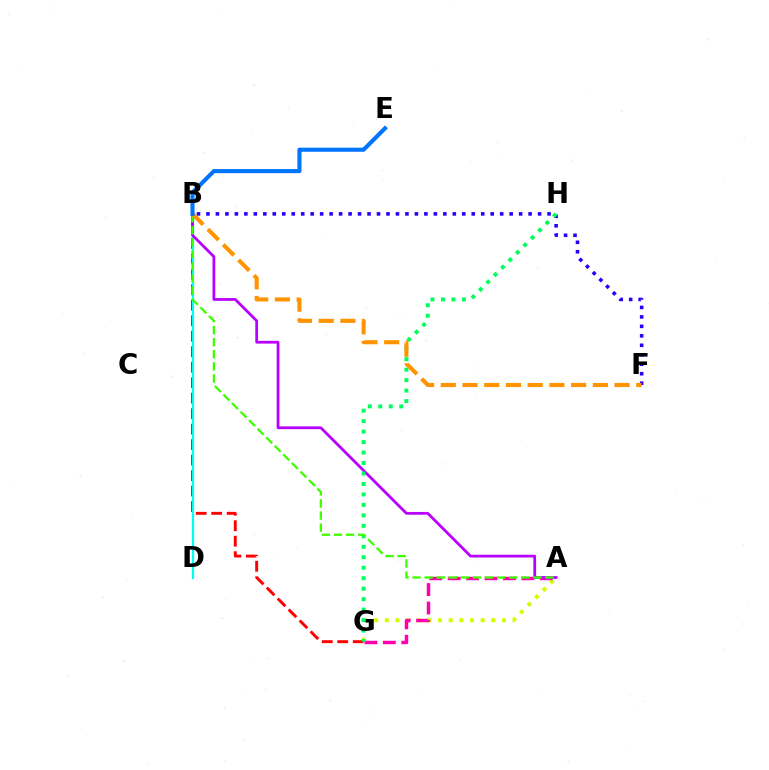{('A', 'G'): [{'color': '#d1ff00', 'line_style': 'dotted', 'thickness': 2.89}, {'color': '#ff00ac', 'line_style': 'dashed', 'thickness': 2.5}], ('B', 'G'): [{'color': '#ff0000', 'line_style': 'dashed', 'thickness': 2.1}], ('B', 'D'): [{'color': '#00fff6', 'line_style': 'solid', 'thickness': 1.57}], ('B', 'F'): [{'color': '#2500ff', 'line_style': 'dotted', 'thickness': 2.57}, {'color': '#ff9400', 'line_style': 'dashed', 'thickness': 2.95}], ('A', 'B'): [{'color': '#b900ff', 'line_style': 'solid', 'thickness': 1.99}, {'color': '#3dff00', 'line_style': 'dashed', 'thickness': 1.64}], ('G', 'H'): [{'color': '#00ff5c', 'line_style': 'dotted', 'thickness': 2.85}], ('B', 'E'): [{'color': '#0074ff', 'line_style': 'solid', 'thickness': 2.94}]}